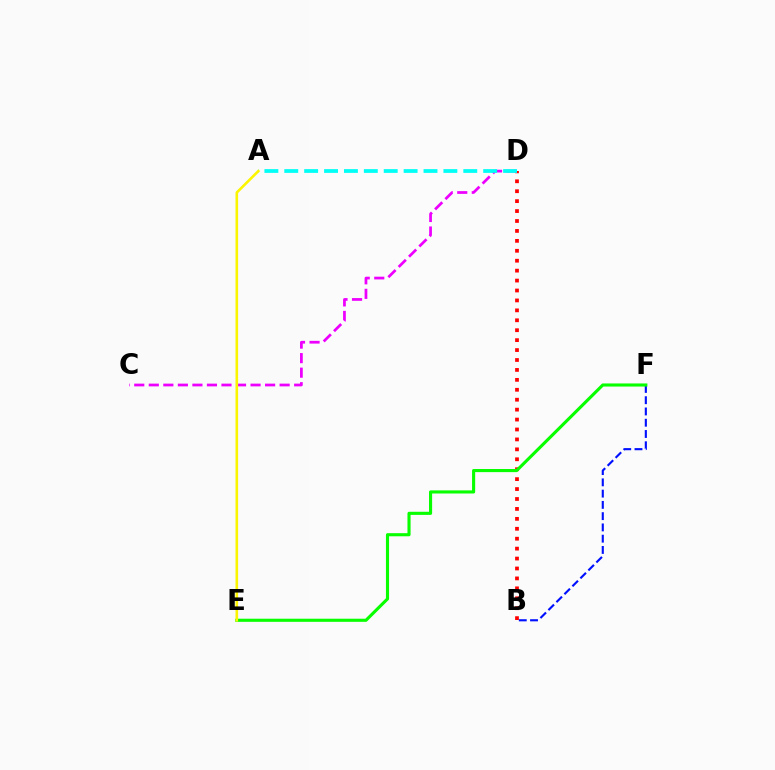{('B', 'F'): [{'color': '#0010ff', 'line_style': 'dashed', 'thickness': 1.53}], ('B', 'D'): [{'color': '#ff0000', 'line_style': 'dotted', 'thickness': 2.7}], ('C', 'D'): [{'color': '#ee00ff', 'line_style': 'dashed', 'thickness': 1.97}], ('E', 'F'): [{'color': '#08ff00', 'line_style': 'solid', 'thickness': 2.24}], ('A', 'D'): [{'color': '#00fff6', 'line_style': 'dashed', 'thickness': 2.7}], ('A', 'E'): [{'color': '#fcf500', 'line_style': 'solid', 'thickness': 1.87}]}